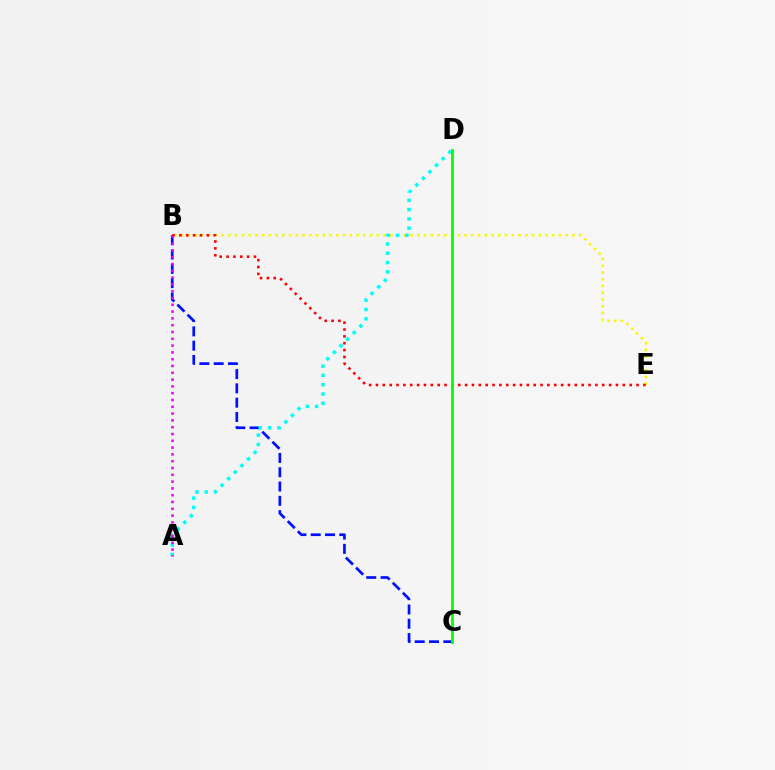{('B', 'C'): [{'color': '#0010ff', 'line_style': 'dashed', 'thickness': 1.94}], ('B', 'E'): [{'color': '#fcf500', 'line_style': 'dotted', 'thickness': 1.83}, {'color': '#ff0000', 'line_style': 'dotted', 'thickness': 1.86}], ('A', 'D'): [{'color': '#00fff6', 'line_style': 'dotted', 'thickness': 2.53}], ('A', 'B'): [{'color': '#ee00ff', 'line_style': 'dotted', 'thickness': 1.85}], ('C', 'D'): [{'color': '#08ff00', 'line_style': 'solid', 'thickness': 2.03}]}